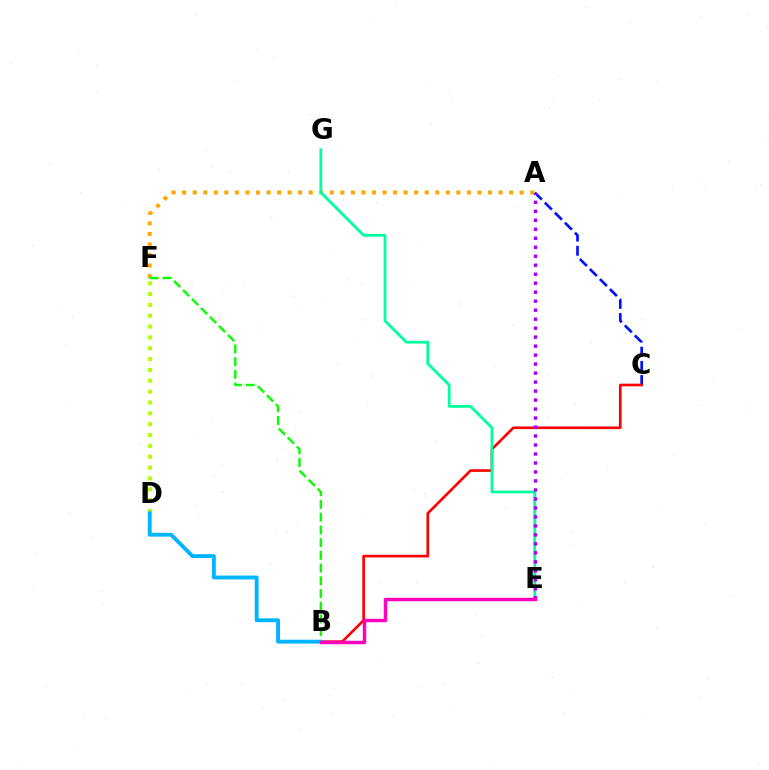{('D', 'F'): [{'color': '#b3ff00', 'line_style': 'dotted', 'thickness': 2.95}], ('A', 'F'): [{'color': '#ffa500', 'line_style': 'dotted', 'thickness': 2.87}], ('A', 'C'): [{'color': '#0010ff', 'line_style': 'dashed', 'thickness': 1.93}], ('B', 'C'): [{'color': '#ff0000', 'line_style': 'solid', 'thickness': 1.91}], ('E', 'G'): [{'color': '#00ff9d', 'line_style': 'solid', 'thickness': 2.0}], ('B', 'F'): [{'color': '#08ff00', 'line_style': 'dashed', 'thickness': 1.73}], ('B', 'D'): [{'color': '#00b5ff', 'line_style': 'solid', 'thickness': 2.77}], ('A', 'E'): [{'color': '#9b00ff', 'line_style': 'dotted', 'thickness': 2.44}], ('B', 'E'): [{'color': '#ff00bd', 'line_style': 'solid', 'thickness': 2.49}]}